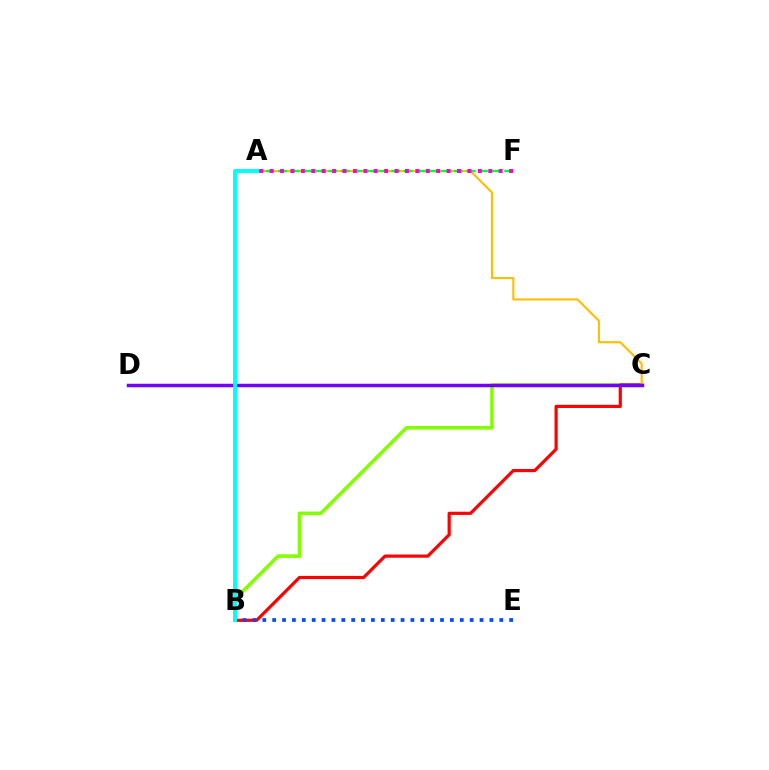{('B', 'C'): [{'color': '#84ff00', 'line_style': 'solid', 'thickness': 2.58}, {'color': '#ff0000', 'line_style': 'solid', 'thickness': 2.29}], ('A', 'C'): [{'color': '#ffbd00', 'line_style': 'solid', 'thickness': 1.51}], ('A', 'F'): [{'color': '#00ff39', 'line_style': 'dashed', 'thickness': 1.71}, {'color': '#ff00cf', 'line_style': 'dotted', 'thickness': 2.83}], ('B', 'E'): [{'color': '#004bff', 'line_style': 'dotted', 'thickness': 2.68}], ('C', 'D'): [{'color': '#7200ff', 'line_style': 'solid', 'thickness': 2.5}], ('A', 'B'): [{'color': '#00fff6', 'line_style': 'solid', 'thickness': 2.83}]}